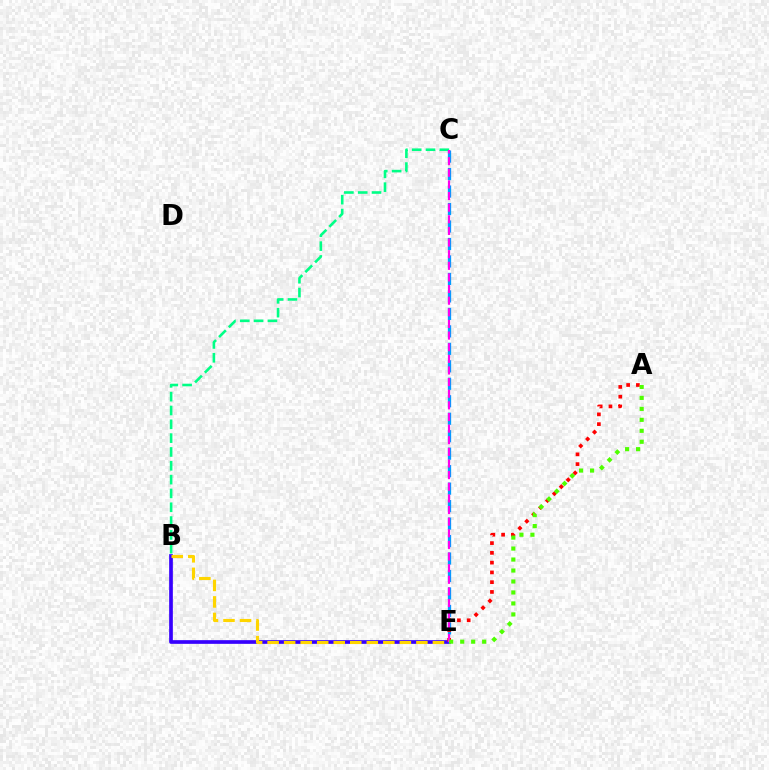{('B', 'C'): [{'color': '#00ff86', 'line_style': 'dashed', 'thickness': 1.88}], ('B', 'E'): [{'color': '#3700ff', 'line_style': 'solid', 'thickness': 2.66}, {'color': '#ffd500', 'line_style': 'dashed', 'thickness': 2.25}], ('C', 'E'): [{'color': '#009eff', 'line_style': 'dashed', 'thickness': 2.37}, {'color': '#ff00ed', 'line_style': 'dashed', 'thickness': 1.58}], ('A', 'E'): [{'color': '#ff0000', 'line_style': 'dotted', 'thickness': 2.65}, {'color': '#4fff00', 'line_style': 'dotted', 'thickness': 2.98}]}